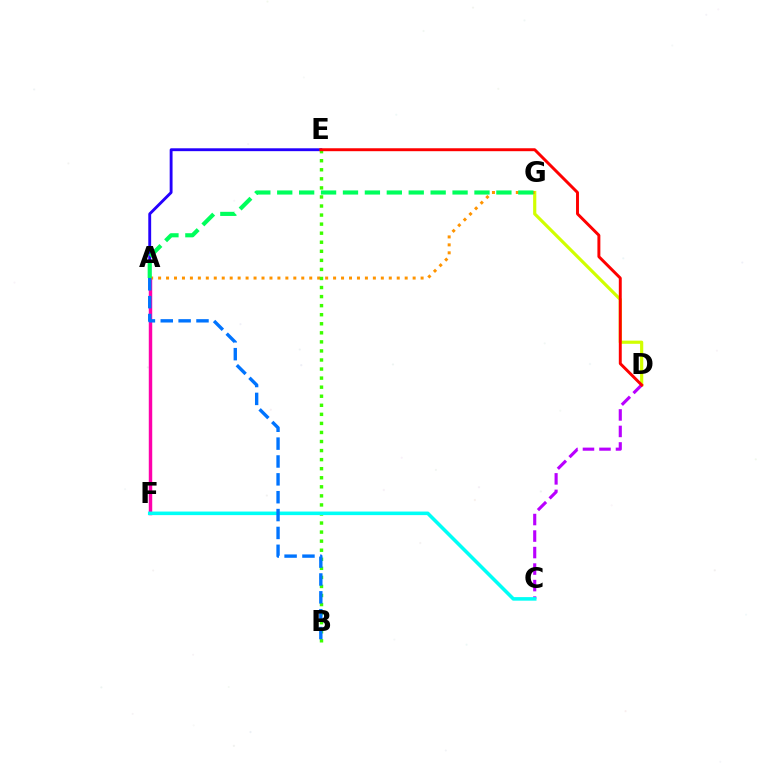{('D', 'G'): [{'color': '#d1ff00', 'line_style': 'solid', 'thickness': 2.29}], ('A', 'F'): [{'color': '#ff00ac', 'line_style': 'solid', 'thickness': 2.48}], ('A', 'G'): [{'color': '#ff9400', 'line_style': 'dotted', 'thickness': 2.16}, {'color': '#00ff5c', 'line_style': 'dashed', 'thickness': 2.98}], ('A', 'E'): [{'color': '#2500ff', 'line_style': 'solid', 'thickness': 2.07}], ('C', 'D'): [{'color': '#b900ff', 'line_style': 'dashed', 'thickness': 2.24}], ('B', 'E'): [{'color': '#3dff00', 'line_style': 'dotted', 'thickness': 2.46}], ('C', 'F'): [{'color': '#00fff6', 'line_style': 'solid', 'thickness': 2.56}], ('A', 'B'): [{'color': '#0074ff', 'line_style': 'dashed', 'thickness': 2.43}], ('D', 'E'): [{'color': '#ff0000', 'line_style': 'solid', 'thickness': 2.12}]}